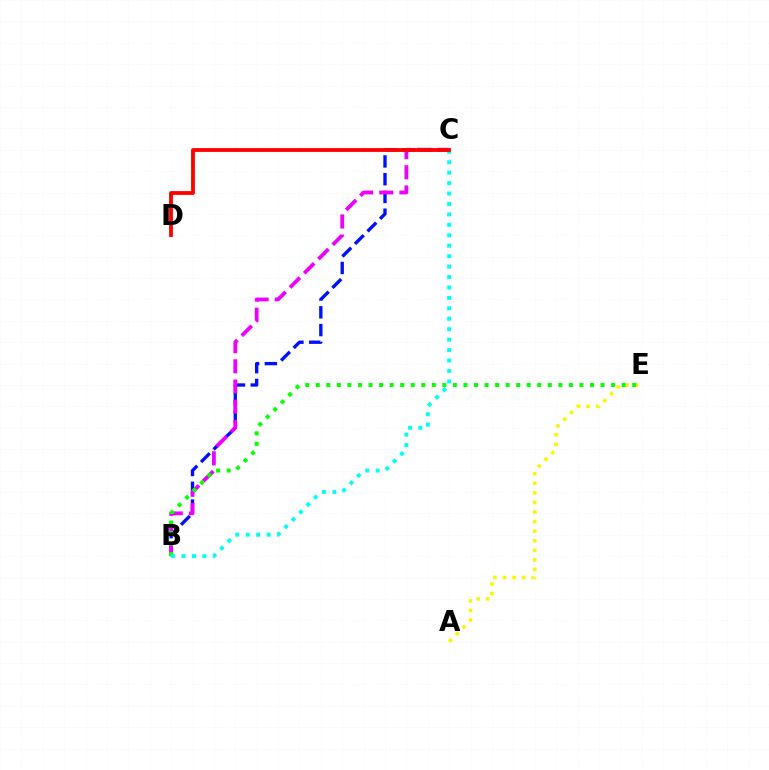{('A', 'E'): [{'color': '#fcf500', 'line_style': 'dotted', 'thickness': 2.6}], ('B', 'C'): [{'color': '#0010ff', 'line_style': 'dashed', 'thickness': 2.41}, {'color': '#ee00ff', 'line_style': 'dashed', 'thickness': 2.74}, {'color': '#00fff6', 'line_style': 'dotted', 'thickness': 2.84}], ('B', 'E'): [{'color': '#08ff00', 'line_style': 'dotted', 'thickness': 2.87}], ('C', 'D'): [{'color': '#ff0000', 'line_style': 'solid', 'thickness': 2.75}]}